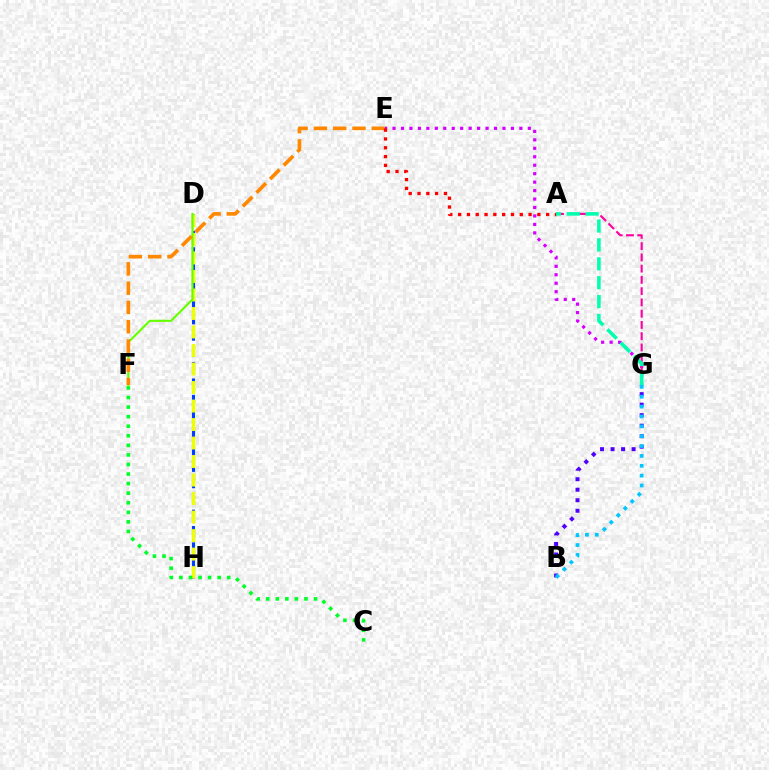{('B', 'G'): [{'color': '#4f00ff', 'line_style': 'dotted', 'thickness': 2.86}, {'color': '#00c7ff', 'line_style': 'dotted', 'thickness': 2.68}], ('D', 'H'): [{'color': '#003fff', 'line_style': 'dashed', 'thickness': 2.23}, {'color': '#eeff00', 'line_style': 'dashed', 'thickness': 2.51}], ('D', 'F'): [{'color': '#66ff00', 'line_style': 'solid', 'thickness': 1.54}], ('E', 'G'): [{'color': '#d600ff', 'line_style': 'dotted', 'thickness': 2.3}], ('A', 'G'): [{'color': '#ff00a0', 'line_style': 'dashed', 'thickness': 1.53}, {'color': '#00ffaf', 'line_style': 'dashed', 'thickness': 2.57}], ('E', 'F'): [{'color': '#ff8800', 'line_style': 'dashed', 'thickness': 2.62}], ('C', 'F'): [{'color': '#00ff27', 'line_style': 'dotted', 'thickness': 2.6}], ('A', 'E'): [{'color': '#ff0000', 'line_style': 'dotted', 'thickness': 2.39}]}